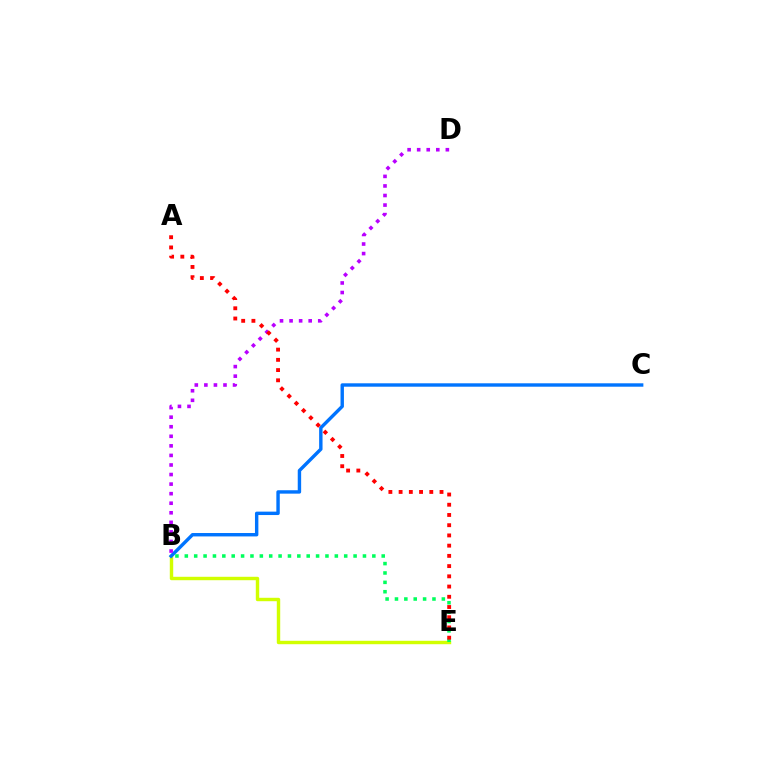{('B', 'E'): [{'color': '#d1ff00', 'line_style': 'solid', 'thickness': 2.46}, {'color': '#00ff5c', 'line_style': 'dotted', 'thickness': 2.55}], ('B', 'C'): [{'color': '#0074ff', 'line_style': 'solid', 'thickness': 2.45}], ('B', 'D'): [{'color': '#b900ff', 'line_style': 'dotted', 'thickness': 2.6}], ('A', 'E'): [{'color': '#ff0000', 'line_style': 'dotted', 'thickness': 2.78}]}